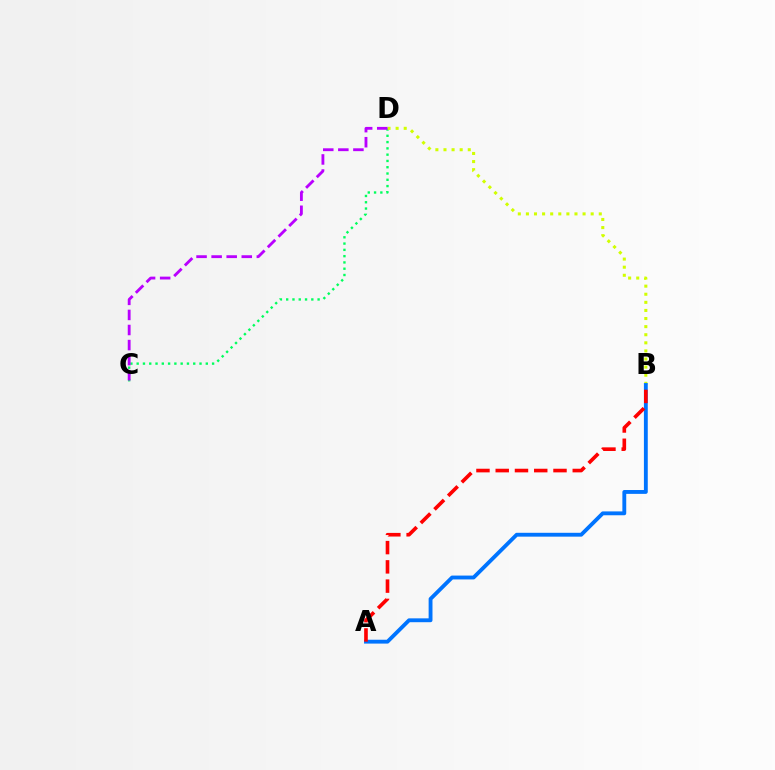{('C', 'D'): [{'color': '#00ff5c', 'line_style': 'dotted', 'thickness': 1.71}, {'color': '#b900ff', 'line_style': 'dashed', 'thickness': 2.05}], ('B', 'D'): [{'color': '#d1ff00', 'line_style': 'dotted', 'thickness': 2.2}], ('A', 'B'): [{'color': '#0074ff', 'line_style': 'solid', 'thickness': 2.77}, {'color': '#ff0000', 'line_style': 'dashed', 'thickness': 2.62}]}